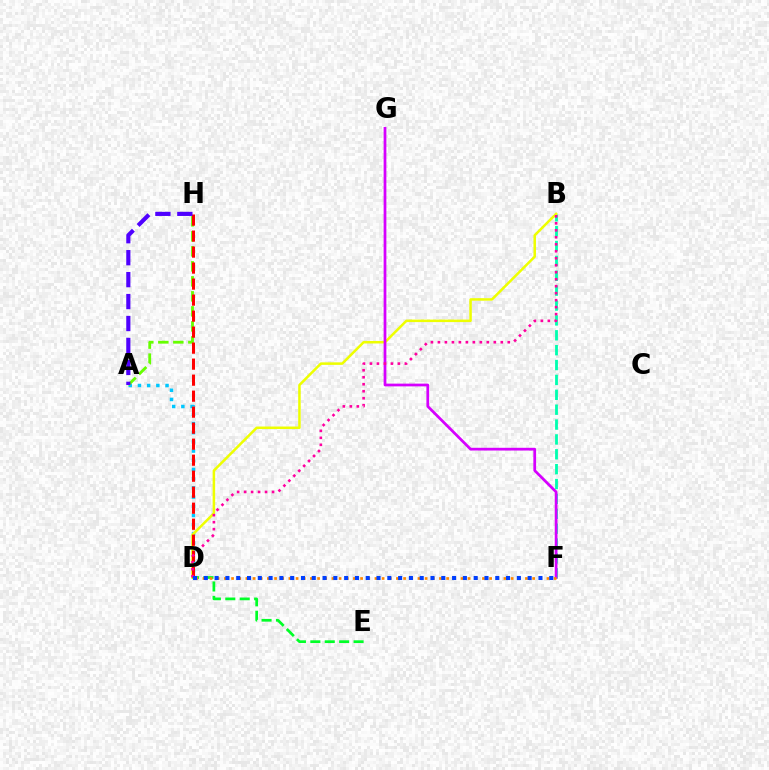{('A', 'D'): [{'color': '#00c7ff', 'line_style': 'dotted', 'thickness': 2.5}], ('B', 'F'): [{'color': '#00ffaf', 'line_style': 'dashed', 'thickness': 2.02}], ('B', 'D'): [{'color': '#eeff00', 'line_style': 'solid', 'thickness': 1.81}, {'color': '#ff00a0', 'line_style': 'dotted', 'thickness': 1.9}], ('A', 'H'): [{'color': '#66ff00', 'line_style': 'dashed', 'thickness': 2.04}, {'color': '#4f00ff', 'line_style': 'dashed', 'thickness': 2.98}], ('D', 'H'): [{'color': '#ff0000', 'line_style': 'dashed', 'thickness': 2.17}], ('F', 'G'): [{'color': '#d600ff', 'line_style': 'solid', 'thickness': 1.97}], ('D', 'E'): [{'color': '#00ff27', 'line_style': 'dashed', 'thickness': 1.96}], ('D', 'F'): [{'color': '#ff8800', 'line_style': 'dotted', 'thickness': 1.95}, {'color': '#003fff', 'line_style': 'dotted', 'thickness': 2.93}]}